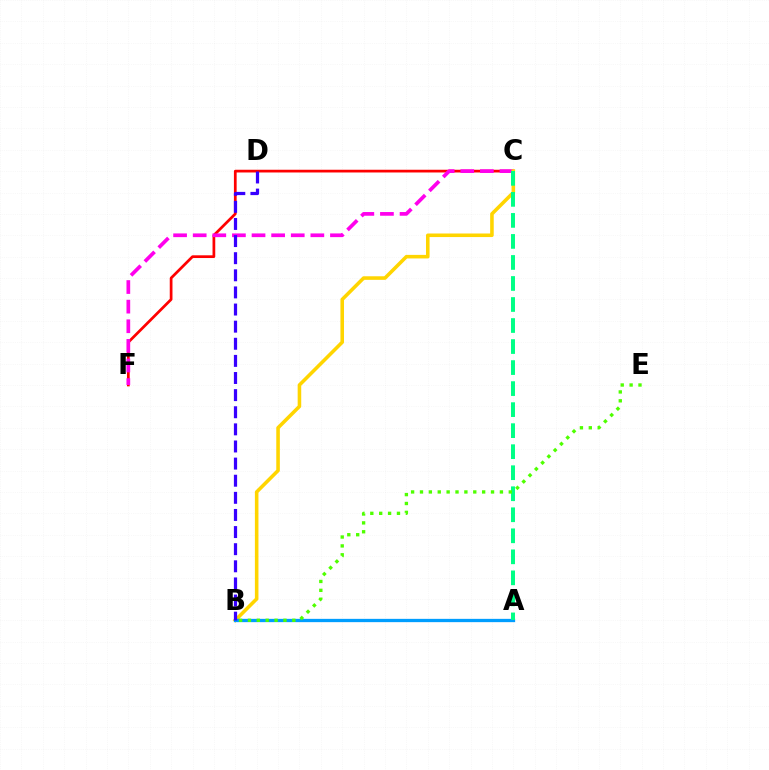{('C', 'F'): [{'color': '#ff0000', 'line_style': 'solid', 'thickness': 1.97}, {'color': '#ff00ed', 'line_style': 'dashed', 'thickness': 2.66}], ('B', 'C'): [{'color': '#ffd500', 'line_style': 'solid', 'thickness': 2.57}], ('A', 'B'): [{'color': '#009eff', 'line_style': 'solid', 'thickness': 2.37}], ('B', 'D'): [{'color': '#3700ff', 'line_style': 'dashed', 'thickness': 2.33}], ('A', 'C'): [{'color': '#00ff86', 'line_style': 'dashed', 'thickness': 2.86}], ('B', 'E'): [{'color': '#4fff00', 'line_style': 'dotted', 'thickness': 2.41}]}